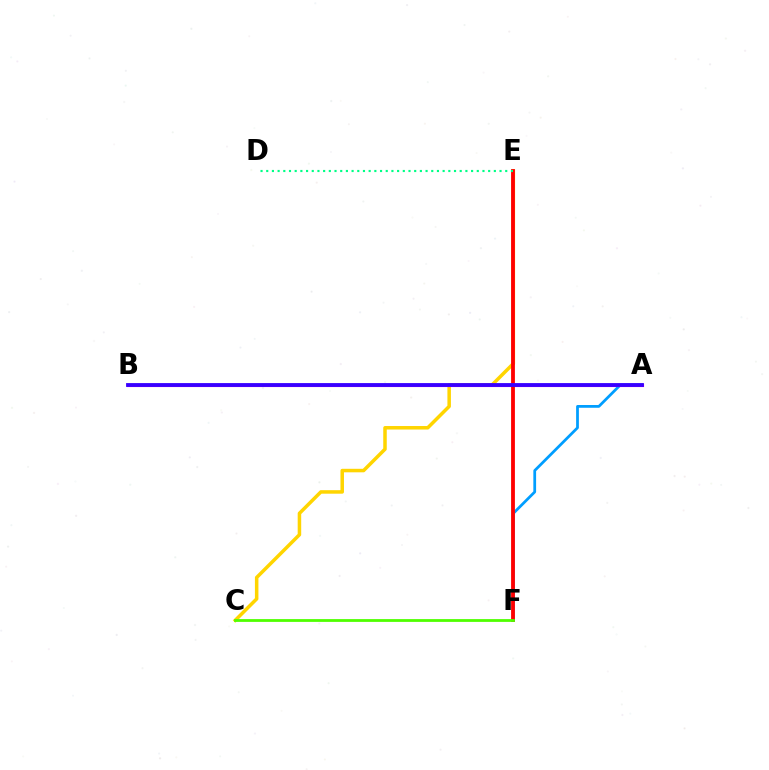{('A', 'F'): [{'color': '#009eff', 'line_style': 'solid', 'thickness': 1.99}], ('C', 'E'): [{'color': '#ffd500', 'line_style': 'solid', 'thickness': 2.53}], ('A', 'B'): [{'color': '#ff00ed', 'line_style': 'solid', 'thickness': 2.25}, {'color': '#3700ff', 'line_style': 'solid', 'thickness': 2.75}], ('E', 'F'): [{'color': '#ff0000', 'line_style': 'solid', 'thickness': 2.75}], ('C', 'F'): [{'color': '#4fff00', 'line_style': 'solid', 'thickness': 2.01}], ('D', 'E'): [{'color': '#00ff86', 'line_style': 'dotted', 'thickness': 1.55}]}